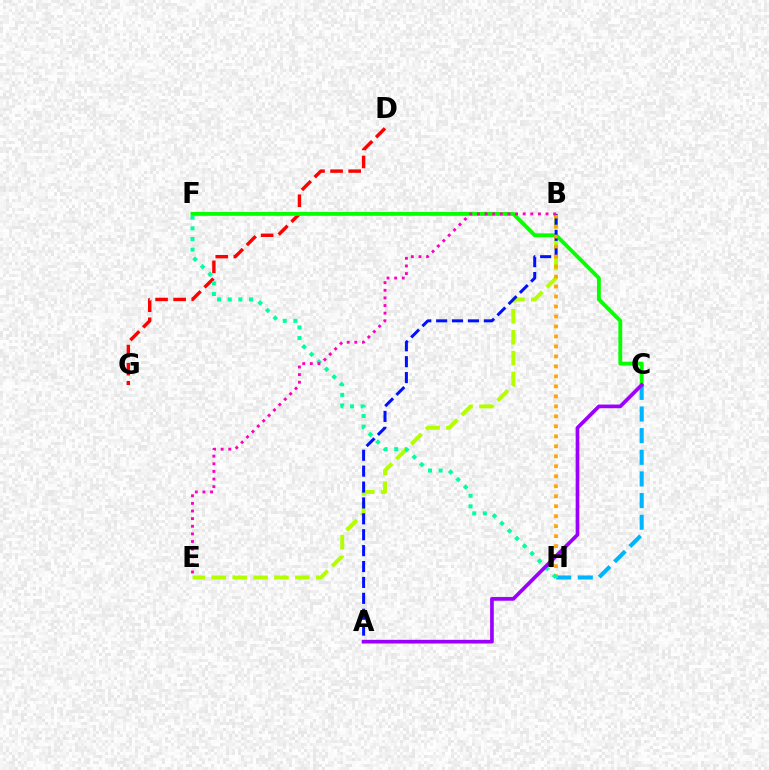{('B', 'E'): [{'color': '#b3ff00', 'line_style': 'dashed', 'thickness': 2.84}, {'color': '#ff00bd', 'line_style': 'dotted', 'thickness': 2.07}], ('D', 'G'): [{'color': '#ff0000', 'line_style': 'dashed', 'thickness': 2.46}], ('C', 'F'): [{'color': '#08ff00', 'line_style': 'solid', 'thickness': 2.78}], ('C', 'H'): [{'color': '#00b5ff', 'line_style': 'dashed', 'thickness': 2.94}], ('A', 'B'): [{'color': '#0010ff', 'line_style': 'dashed', 'thickness': 2.16}], ('B', 'H'): [{'color': '#ffa500', 'line_style': 'dotted', 'thickness': 2.71}], ('F', 'H'): [{'color': '#00ff9d', 'line_style': 'dotted', 'thickness': 2.89}], ('A', 'C'): [{'color': '#9b00ff', 'line_style': 'solid', 'thickness': 2.66}]}